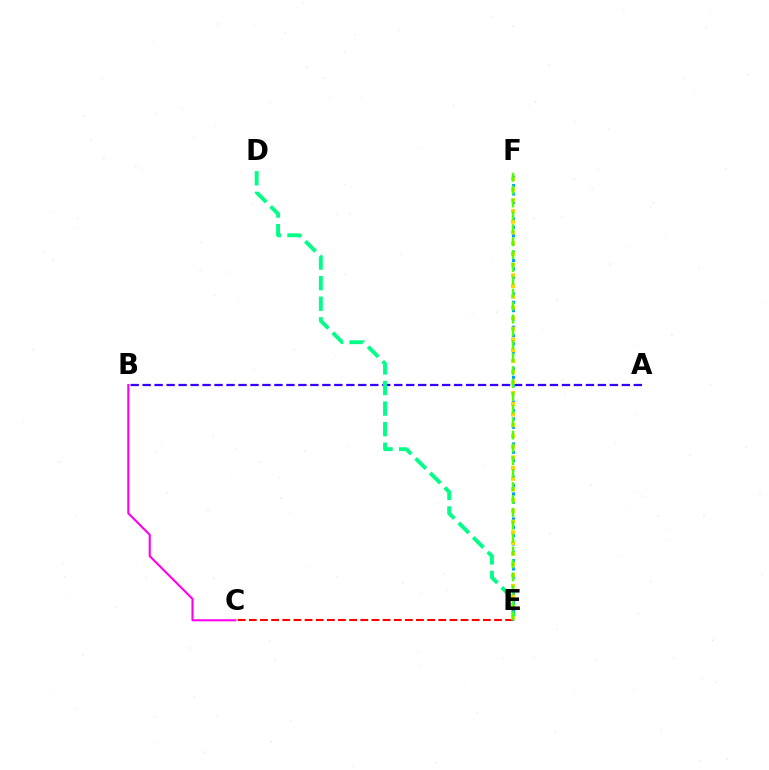{('A', 'B'): [{'color': '#3700ff', 'line_style': 'dashed', 'thickness': 1.63}], ('B', 'C'): [{'color': '#ff00ed', 'line_style': 'solid', 'thickness': 1.52}], ('D', 'E'): [{'color': '#00ff86', 'line_style': 'dashed', 'thickness': 2.79}], ('C', 'E'): [{'color': '#ff0000', 'line_style': 'dashed', 'thickness': 1.51}], ('E', 'F'): [{'color': '#009eff', 'line_style': 'dotted', 'thickness': 2.26}, {'color': '#ffd500', 'line_style': 'dotted', 'thickness': 2.91}, {'color': '#4fff00', 'line_style': 'dashed', 'thickness': 1.75}]}